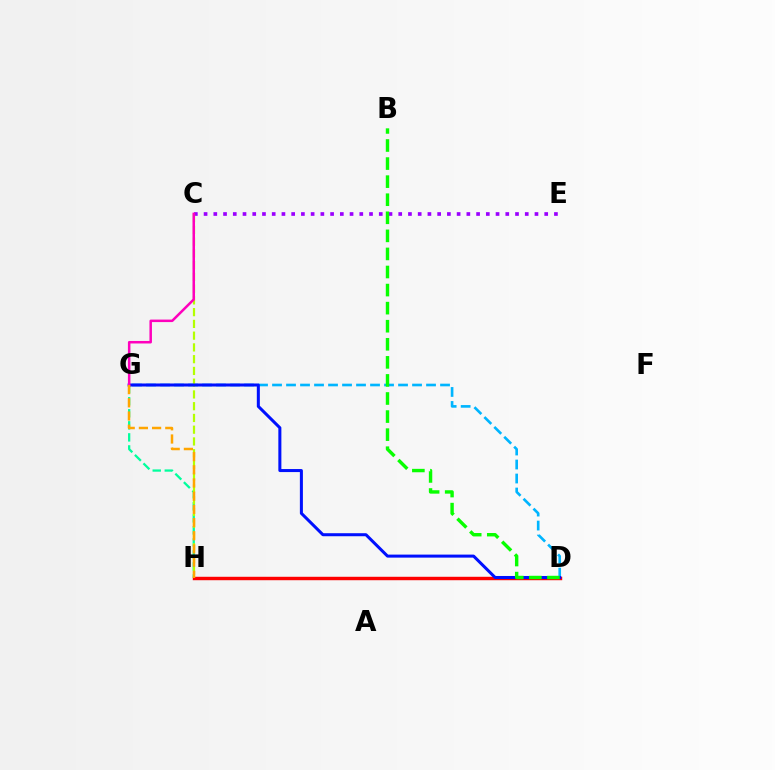{('C', 'E'): [{'color': '#9b00ff', 'line_style': 'dotted', 'thickness': 2.64}], ('D', 'G'): [{'color': '#00b5ff', 'line_style': 'dashed', 'thickness': 1.9}, {'color': '#0010ff', 'line_style': 'solid', 'thickness': 2.18}], ('G', 'H'): [{'color': '#00ff9d', 'line_style': 'dashed', 'thickness': 1.64}, {'color': '#ffa500', 'line_style': 'dashed', 'thickness': 1.79}], ('C', 'H'): [{'color': '#b3ff00', 'line_style': 'dashed', 'thickness': 1.6}], ('D', 'H'): [{'color': '#ff0000', 'line_style': 'solid', 'thickness': 2.47}], ('C', 'G'): [{'color': '#ff00bd', 'line_style': 'solid', 'thickness': 1.81}], ('B', 'D'): [{'color': '#08ff00', 'line_style': 'dashed', 'thickness': 2.45}]}